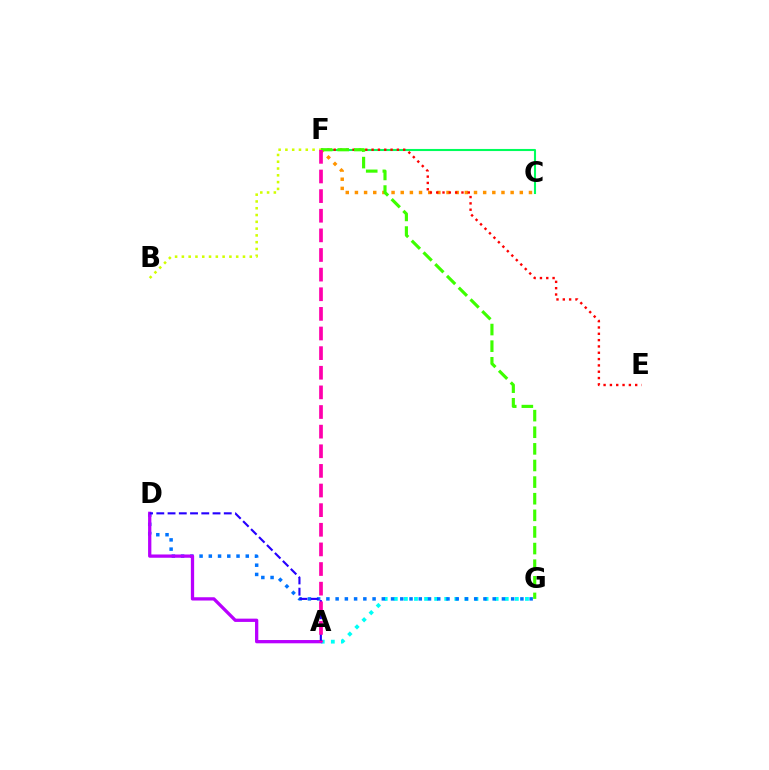{('C', 'F'): [{'color': '#00ff5c', 'line_style': 'solid', 'thickness': 1.51}, {'color': '#ff9400', 'line_style': 'dotted', 'thickness': 2.49}], ('A', 'G'): [{'color': '#00fff6', 'line_style': 'dotted', 'thickness': 2.74}], ('D', 'G'): [{'color': '#0074ff', 'line_style': 'dotted', 'thickness': 2.51}], ('A', 'D'): [{'color': '#b900ff', 'line_style': 'solid', 'thickness': 2.36}, {'color': '#2500ff', 'line_style': 'dashed', 'thickness': 1.53}], ('E', 'F'): [{'color': '#ff0000', 'line_style': 'dotted', 'thickness': 1.72}], ('F', 'G'): [{'color': '#3dff00', 'line_style': 'dashed', 'thickness': 2.26}], ('B', 'F'): [{'color': '#d1ff00', 'line_style': 'dotted', 'thickness': 1.84}], ('A', 'F'): [{'color': '#ff00ac', 'line_style': 'dashed', 'thickness': 2.67}]}